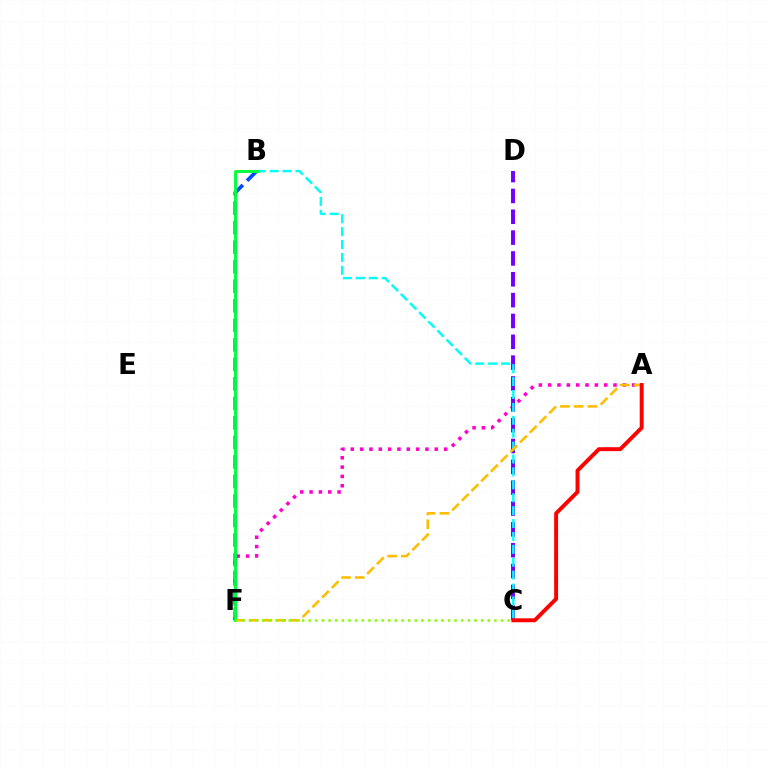{('A', 'F'): [{'color': '#ff00cf', 'line_style': 'dotted', 'thickness': 2.54}, {'color': '#ffbd00', 'line_style': 'dashed', 'thickness': 1.87}], ('C', 'D'): [{'color': '#7200ff', 'line_style': 'dashed', 'thickness': 2.83}], ('B', 'F'): [{'color': '#004bff', 'line_style': 'dashed', 'thickness': 2.65}, {'color': '#00ff39', 'line_style': 'solid', 'thickness': 2.08}], ('B', 'C'): [{'color': '#00fff6', 'line_style': 'dashed', 'thickness': 1.75}], ('C', 'F'): [{'color': '#84ff00', 'line_style': 'dotted', 'thickness': 1.8}], ('A', 'C'): [{'color': '#ff0000', 'line_style': 'solid', 'thickness': 2.82}]}